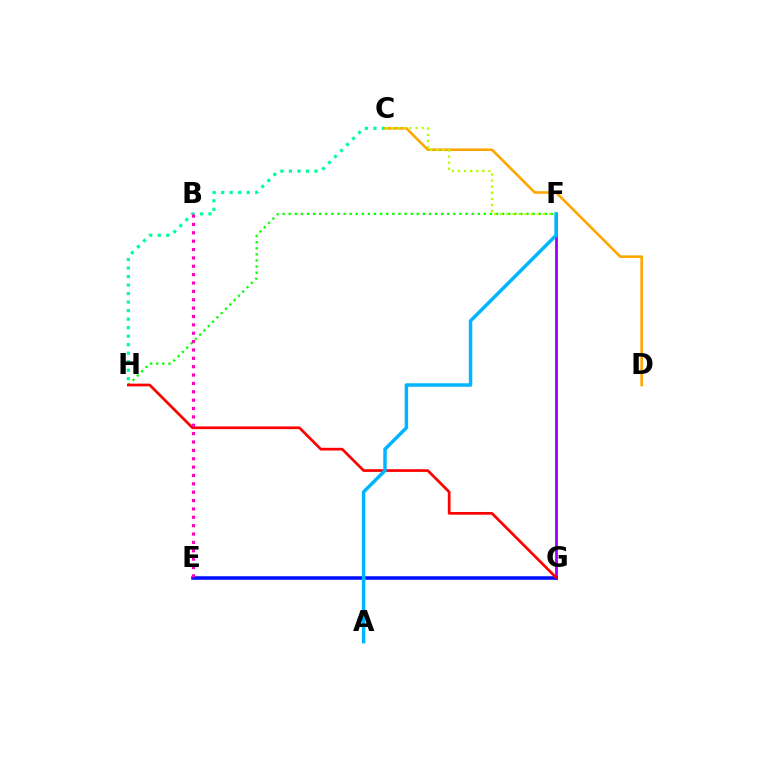{('C', 'H'): [{'color': '#00ff9d', 'line_style': 'dotted', 'thickness': 2.31}], ('C', 'D'): [{'color': '#ffa500', 'line_style': 'solid', 'thickness': 1.87}], ('F', 'G'): [{'color': '#9b00ff', 'line_style': 'solid', 'thickness': 2.01}], ('F', 'H'): [{'color': '#08ff00', 'line_style': 'dotted', 'thickness': 1.66}], ('E', 'G'): [{'color': '#0010ff', 'line_style': 'solid', 'thickness': 2.54}], ('G', 'H'): [{'color': '#ff0000', 'line_style': 'solid', 'thickness': 1.95}], ('C', 'F'): [{'color': '#b3ff00', 'line_style': 'dotted', 'thickness': 1.66}], ('B', 'E'): [{'color': '#ff00bd', 'line_style': 'dotted', 'thickness': 2.27}], ('A', 'F'): [{'color': '#00b5ff', 'line_style': 'solid', 'thickness': 2.51}]}